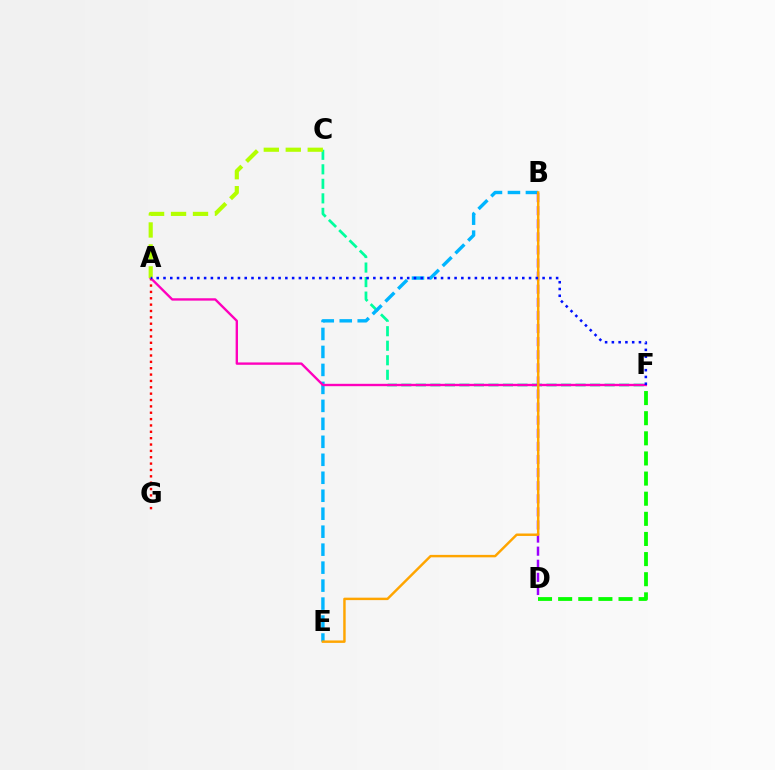{('C', 'F'): [{'color': '#00ff9d', 'line_style': 'dashed', 'thickness': 1.97}], ('A', 'G'): [{'color': '#ff0000', 'line_style': 'dotted', 'thickness': 1.73}], ('B', 'E'): [{'color': '#00b5ff', 'line_style': 'dashed', 'thickness': 2.44}, {'color': '#ffa500', 'line_style': 'solid', 'thickness': 1.76}], ('A', 'F'): [{'color': '#ff00bd', 'line_style': 'solid', 'thickness': 1.7}, {'color': '#0010ff', 'line_style': 'dotted', 'thickness': 1.84}], ('B', 'D'): [{'color': '#9b00ff', 'line_style': 'dashed', 'thickness': 1.78}], ('A', 'C'): [{'color': '#b3ff00', 'line_style': 'dashed', 'thickness': 2.98}], ('D', 'F'): [{'color': '#08ff00', 'line_style': 'dashed', 'thickness': 2.73}]}